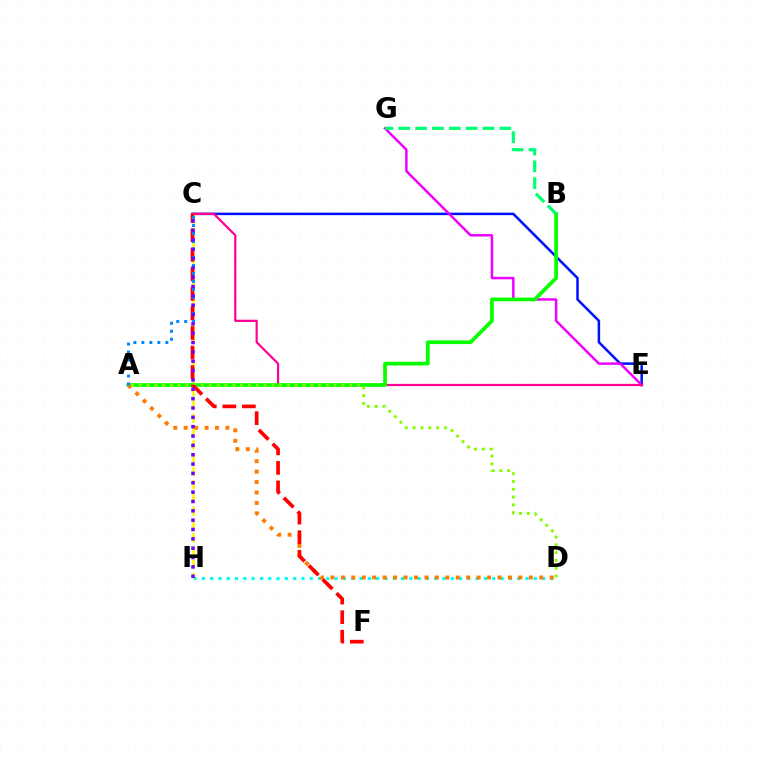{('D', 'H'): [{'color': '#00fff6', 'line_style': 'dotted', 'thickness': 2.25}], ('C', 'E'): [{'color': '#0010ff', 'line_style': 'solid', 'thickness': 1.79}, {'color': '#ff0094', 'line_style': 'solid', 'thickness': 1.59}], ('E', 'G'): [{'color': '#ee00ff', 'line_style': 'solid', 'thickness': 1.78}], ('A', 'B'): [{'color': '#08ff00', 'line_style': 'solid', 'thickness': 2.66}], ('A', 'D'): [{'color': '#ff7c00', 'line_style': 'dotted', 'thickness': 2.84}, {'color': '#84ff00', 'line_style': 'dotted', 'thickness': 2.12}], ('C', 'H'): [{'color': '#fcf500', 'line_style': 'dashed', 'thickness': 1.8}, {'color': '#7200ff', 'line_style': 'dotted', 'thickness': 2.54}], ('C', 'F'): [{'color': '#ff0000', 'line_style': 'dashed', 'thickness': 2.65}], ('A', 'C'): [{'color': '#008cff', 'line_style': 'dotted', 'thickness': 2.17}], ('B', 'G'): [{'color': '#00ff74', 'line_style': 'dashed', 'thickness': 2.29}]}